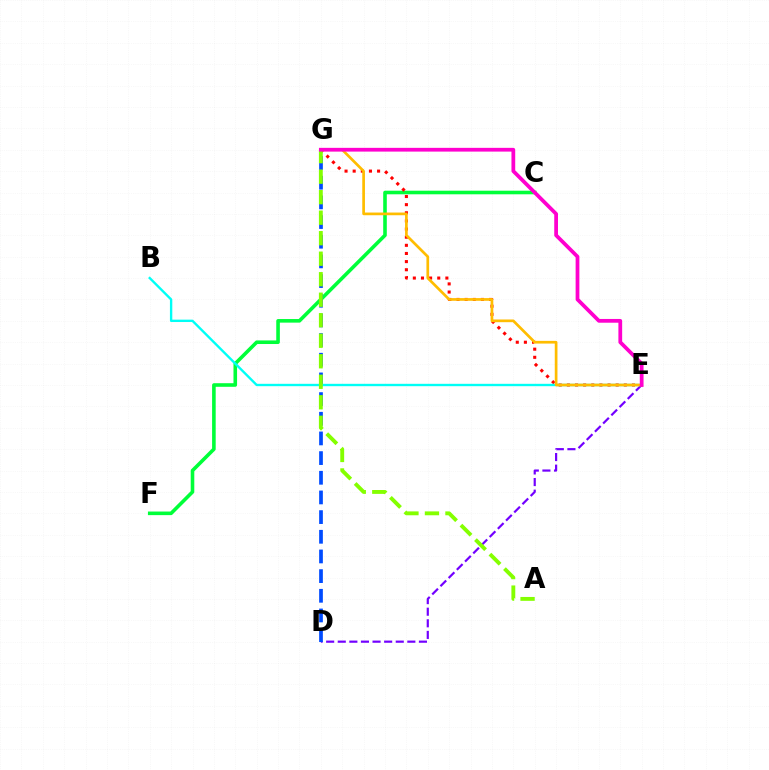{('C', 'F'): [{'color': '#00ff39', 'line_style': 'solid', 'thickness': 2.59}], ('D', 'E'): [{'color': '#7200ff', 'line_style': 'dashed', 'thickness': 1.58}], ('E', 'G'): [{'color': '#ff0000', 'line_style': 'dotted', 'thickness': 2.21}, {'color': '#ffbd00', 'line_style': 'solid', 'thickness': 1.94}, {'color': '#ff00cf', 'line_style': 'solid', 'thickness': 2.7}], ('D', 'G'): [{'color': '#004bff', 'line_style': 'dashed', 'thickness': 2.67}], ('B', 'E'): [{'color': '#00fff6', 'line_style': 'solid', 'thickness': 1.71}], ('A', 'G'): [{'color': '#84ff00', 'line_style': 'dashed', 'thickness': 2.79}]}